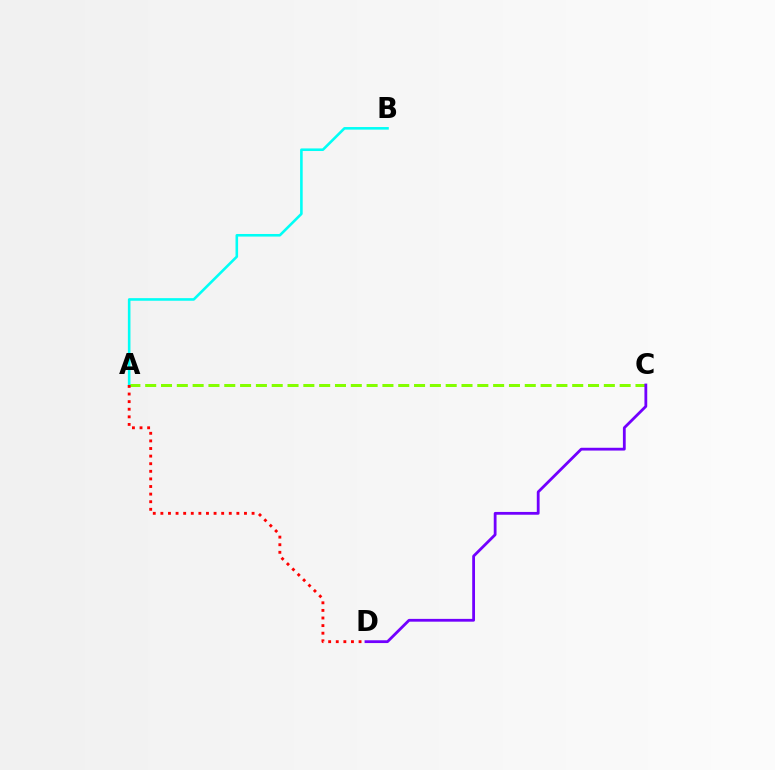{('A', 'C'): [{'color': '#84ff00', 'line_style': 'dashed', 'thickness': 2.15}], ('C', 'D'): [{'color': '#7200ff', 'line_style': 'solid', 'thickness': 2.01}], ('A', 'B'): [{'color': '#00fff6', 'line_style': 'solid', 'thickness': 1.86}], ('A', 'D'): [{'color': '#ff0000', 'line_style': 'dotted', 'thickness': 2.06}]}